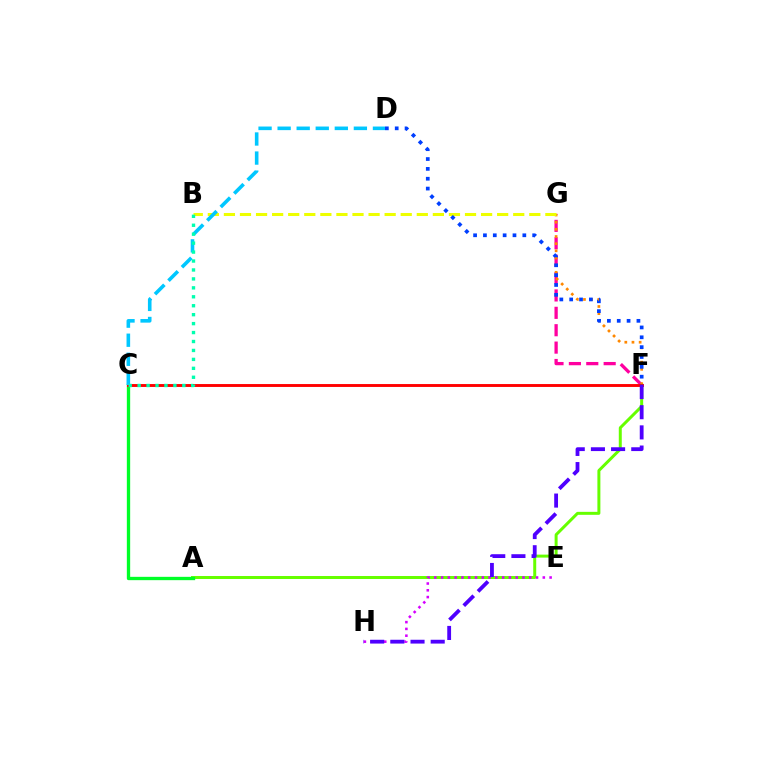{('A', 'F'): [{'color': '#66ff00', 'line_style': 'solid', 'thickness': 2.15}], ('A', 'C'): [{'color': '#00ff27', 'line_style': 'solid', 'thickness': 2.4}], ('E', 'H'): [{'color': '#d600ff', 'line_style': 'dotted', 'thickness': 1.84}], ('F', 'G'): [{'color': '#ff00a0', 'line_style': 'dashed', 'thickness': 2.36}, {'color': '#ff8800', 'line_style': 'dotted', 'thickness': 1.95}], ('B', 'G'): [{'color': '#eeff00', 'line_style': 'dashed', 'thickness': 2.18}], ('C', 'F'): [{'color': '#ff0000', 'line_style': 'solid', 'thickness': 2.09}], ('F', 'H'): [{'color': '#4f00ff', 'line_style': 'dashed', 'thickness': 2.74}], ('D', 'F'): [{'color': '#003fff', 'line_style': 'dotted', 'thickness': 2.68}], ('C', 'D'): [{'color': '#00c7ff', 'line_style': 'dashed', 'thickness': 2.59}], ('B', 'C'): [{'color': '#00ffaf', 'line_style': 'dotted', 'thickness': 2.43}]}